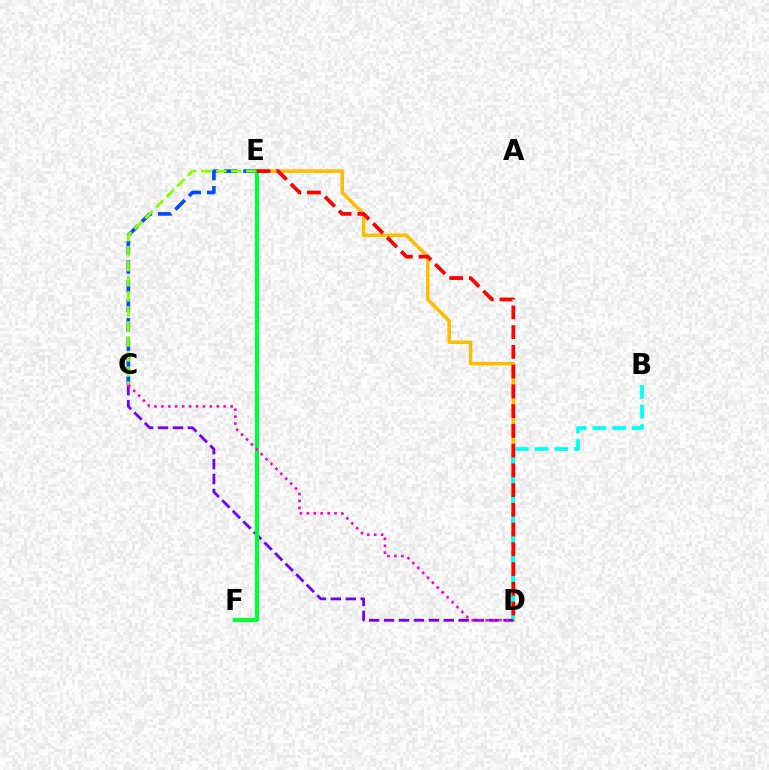{('C', 'E'): [{'color': '#004bff', 'line_style': 'dashed', 'thickness': 2.62}, {'color': '#84ff00', 'line_style': 'dashed', 'thickness': 2.04}], ('D', 'E'): [{'color': '#ffbd00', 'line_style': 'solid', 'thickness': 2.55}, {'color': '#ff0000', 'line_style': 'dashed', 'thickness': 2.68}], ('B', 'D'): [{'color': '#00fff6', 'line_style': 'dashed', 'thickness': 2.68}], ('C', 'D'): [{'color': '#7200ff', 'line_style': 'dashed', 'thickness': 2.03}, {'color': '#ff00cf', 'line_style': 'dotted', 'thickness': 1.88}], ('E', 'F'): [{'color': '#00ff39', 'line_style': 'solid', 'thickness': 2.92}]}